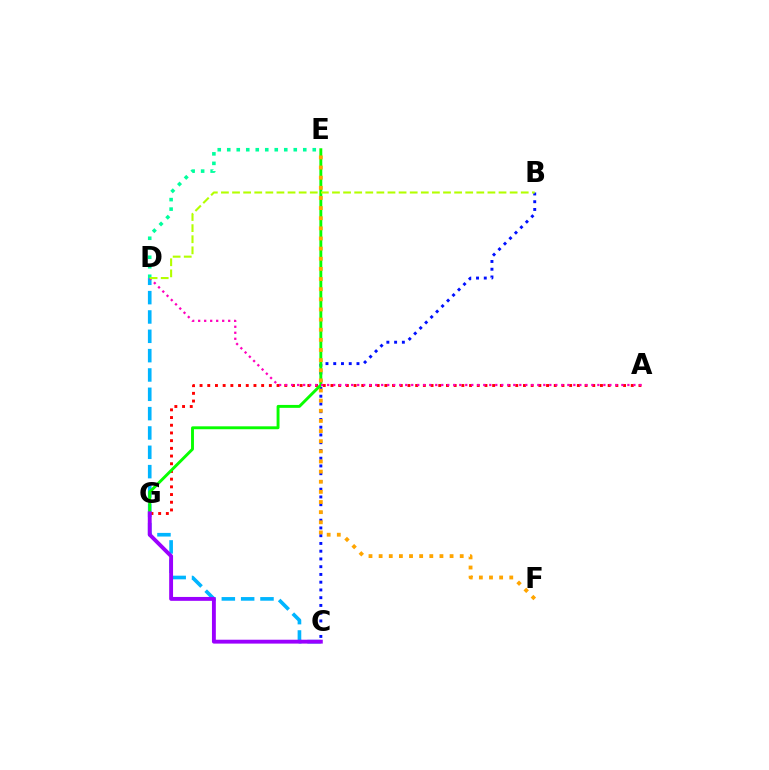{('D', 'E'): [{'color': '#00ff9d', 'line_style': 'dotted', 'thickness': 2.58}], ('C', 'D'): [{'color': '#00b5ff', 'line_style': 'dashed', 'thickness': 2.63}], ('A', 'G'): [{'color': '#ff0000', 'line_style': 'dotted', 'thickness': 2.09}], ('B', 'C'): [{'color': '#0010ff', 'line_style': 'dotted', 'thickness': 2.11}], ('E', 'G'): [{'color': '#08ff00', 'line_style': 'solid', 'thickness': 2.09}], ('C', 'G'): [{'color': '#9b00ff', 'line_style': 'solid', 'thickness': 2.79}], ('A', 'D'): [{'color': '#ff00bd', 'line_style': 'dotted', 'thickness': 1.63}], ('B', 'D'): [{'color': '#b3ff00', 'line_style': 'dashed', 'thickness': 1.51}], ('E', 'F'): [{'color': '#ffa500', 'line_style': 'dotted', 'thickness': 2.75}]}